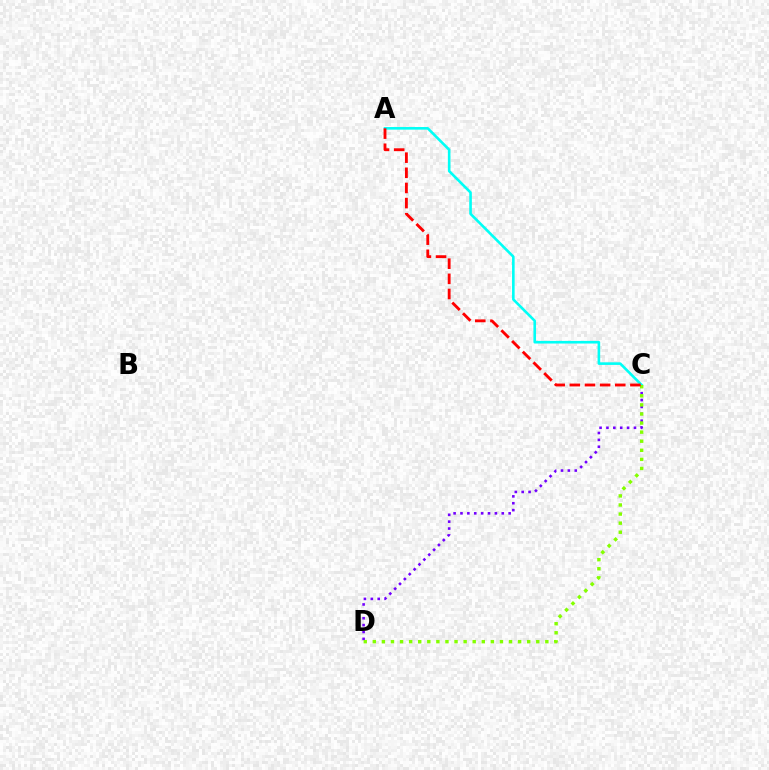{('C', 'D'): [{'color': '#7200ff', 'line_style': 'dotted', 'thickness': 1.87}, {'color': '#84ff00', 'line_style': 'dotted', 'thickness': 2.47}], ('A', 'C'): [{'color': '#00fff6', 'line_style': 'solid', 'thickness': 1.88}, {'color': '#ff0000', 'line_style': 'dashed', 'thickness': 2.06}]}